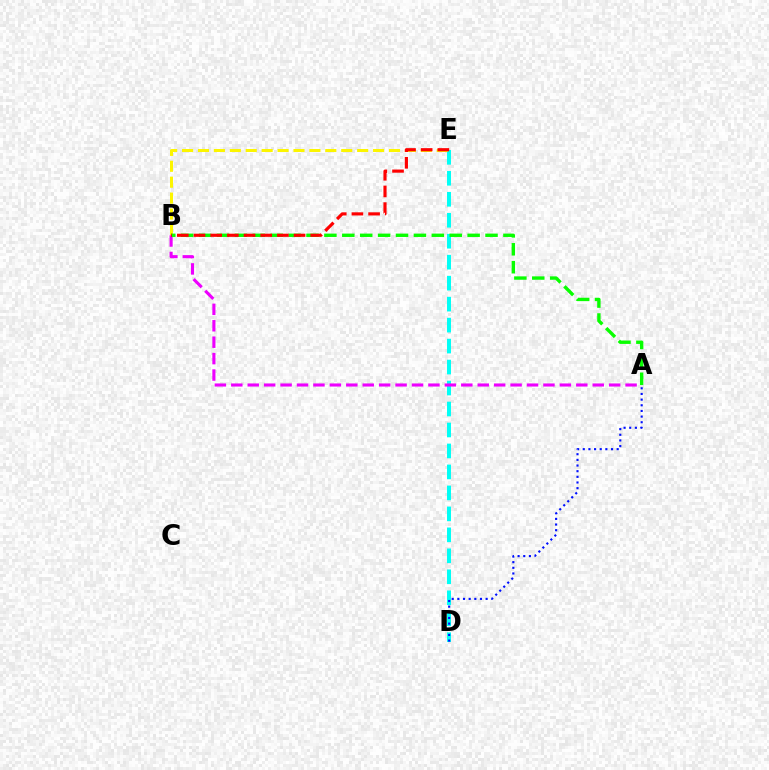{('D', 'E'): [{'color': '#00fff6', 'line_style': 'dashed', 'thickness': 2.85}], ('B', 'E'): [{'color': '#fcf500', 'line_style': 'dashed', 'thickness': 2.16}, {'color': '#ff0000', 'line_style': 'dashed', 'thickness': 2.27}], ('A', 'D'): [{'color': '#0010ff', 'line_style': 'dotted', 'thickness': 1.54}], ('A', 'B'): [{'color': '#ee00ff', 'line_style': 'dashed', 'thickness': 2.23}, {'color': '#08ff00', 'line_style': 'dashed', 'thickness': 2.43}]}